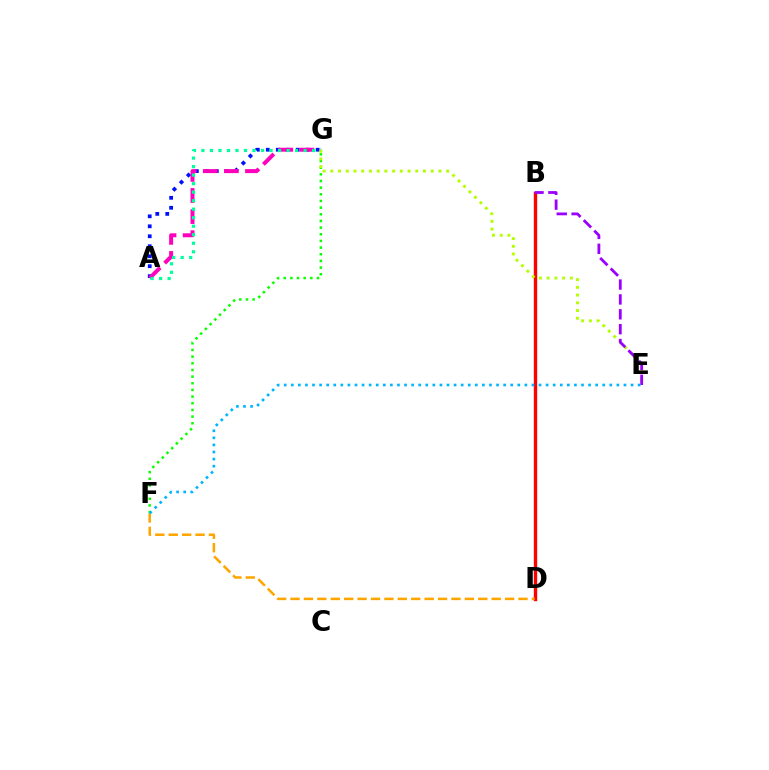{('B', 'D'): [{'color': '#ff0000', 'line_style': 'solid', 'thickness': 2.43}], ('D', 'F'): [{'color': '#ffa500', 'line_style': 'dashed', 'thickness': 1.82}], ('A', 'G'): [{'color': '#0010ff', 'line_style': 'dotted', 'thickness': 2.71}, {'color': '#ff00bd', 'line_style': 'dashed', 'thickness': 2.86}, {'color': '#00ff9d', 'line_style': 'dotted', 'thickness': 2.31}], ('F', 'G'): [{'color': '#08ff00', 'line_style': 'dotted', 'thickness': 1.81}], ('E', 'G'): [{'color': '#b3ff00', 'line_style': 'dotted', 'thickness': 2.1}], ('B', 'E'): [{'color': '#9b00ff', 'line_style': 'dashed', 'thickness': 2.02}], ('E', 'F'): [{'color': '#00b5ff', 'line_style': 'dotted', 'thickness': 1.92}]}